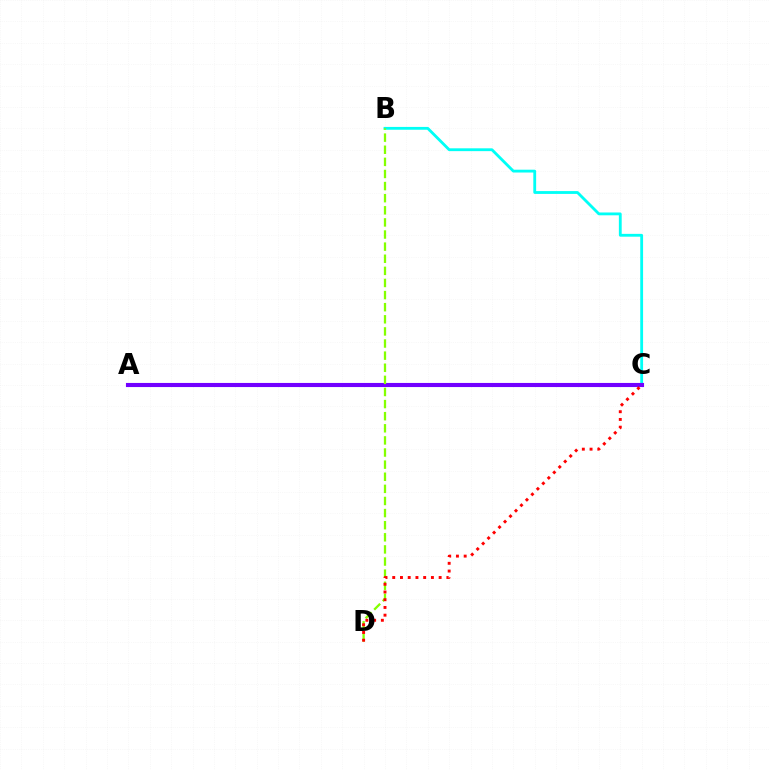{('B', 'C'): [{'color': '#00fff6', 'line_style': 'solid', 'thickness': 2.03}], ('A', 'C'): [{'color': '#7200ff', 'line_style': 'solid', 'thickness': 2.96}], ('B', 'D'): [{'color': '#84ff00', 'line_style': 'dashed', 'thickness': 1.65}], ('C', 'D'): [{'color': '#ff0000', 'line_style': 'dotted', 'thickness': 2.1}]}